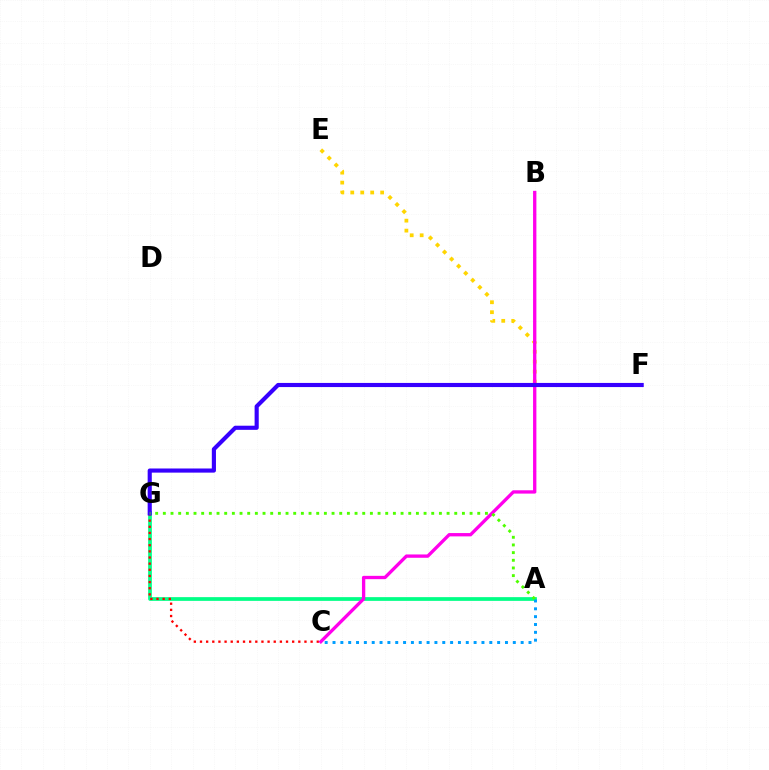{('A', 'G'): [{'color': '#00ff86', 'line_style': 'solid', 'thickness': 2.68}, {'color': '#4fff00', 'line_style': 'dotted', 'thickness': 2.08}], ('E', 'F'): [{'color': '#ffd500', 'line_style': 'dotted', 'thickness': 2.71}], ('C', 'G'): [{'color': '#ff0000', 'line_style': 'dotted', 'thickness': 1.67}], ('B', 'C'): [{'color': '#ff00ed', 'line_style': 'solid', 'thickness': 2.39}], ('F', 'G'): [{'color': '#3700ff', 'line_style': 'solid', 'thickness': 2.98}], ('A', 'C'): [{'color': '#009eff', 'line_style': 'dotted', 'thickness': 2.13}]}